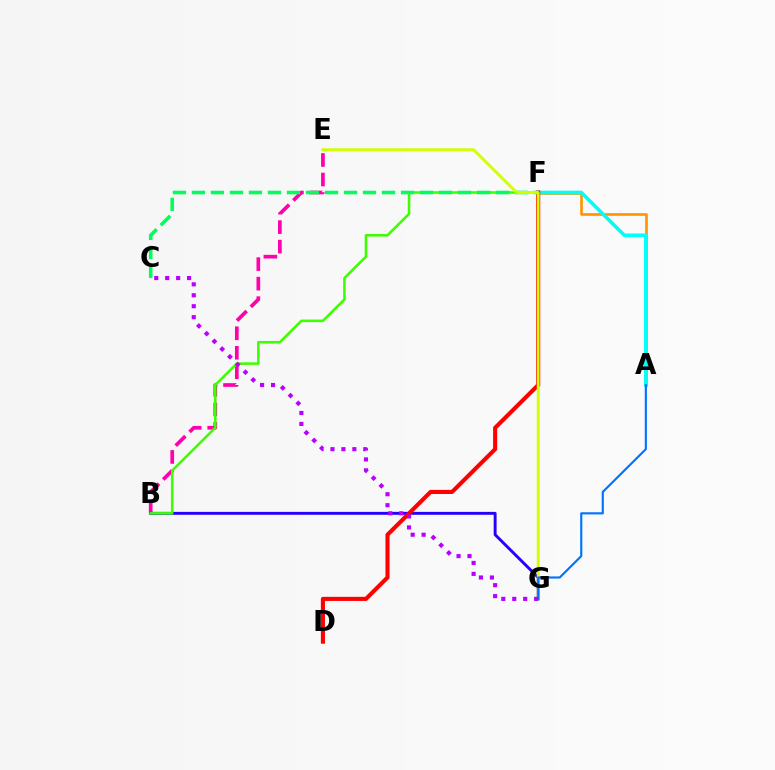{('B', 'E'): [{'color': '#ff00ac', 'line_style': 'dashed', 'thickness': 2.65}], ('B', 'G'): [{'color': '#2500ff', 'line_style': 'solid', 'thickness': 2.1}], ('B', 'F'): [{'color': '#3dff00', 'line_style': 'solid', 'thickness': 1.84}], ('A', 'F'): [{'color': '#ff9400', 'line_style': 'solid', 'thickness': 1.89}, {'color': '#00fff6', 'line_style': 'solid', 'thickness': 2.61}], ('D', 'F'): [{'color': '#ff0000', 'line_style': 'solid', 'thickness': 2.95}], ('C', 'F'): [{'color': '#00ff5c', 'line_style': 'dashed', 'thickness': 2.58}], ('E', 'G'): [{'color': '#d1ff00', 'line_style': 'solid', 'thickness': 2.07}], ('A', 'G'): [{'color': '#0074ff', 'line_style': 'solid', 'thickness': 1.55}], ('C', 'G'): [{'color': '#b900ff', 'line_style': 'dotted', 'thickness': 2.97}]}